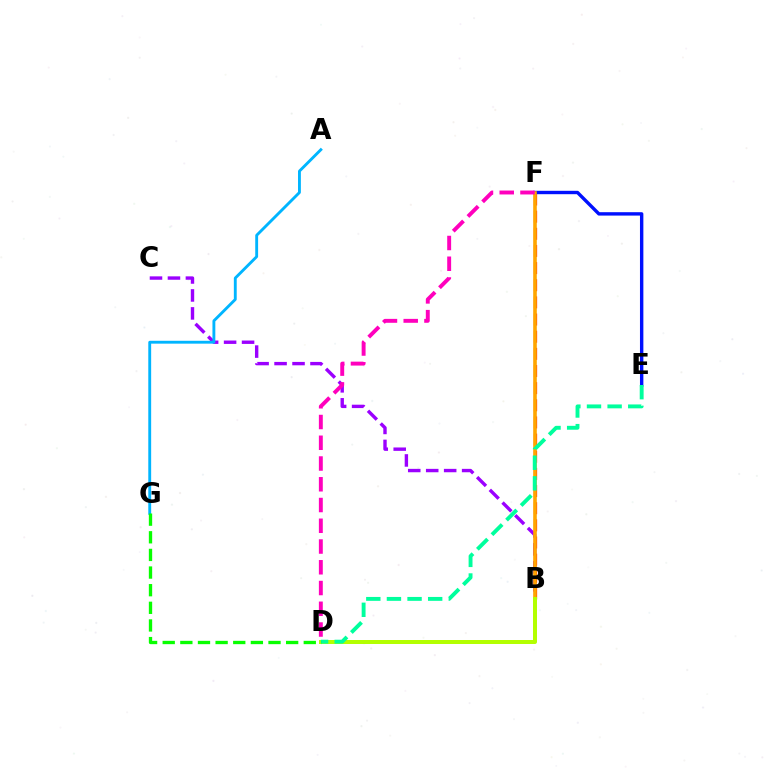{('B', 'C'): [{'color': '#9b00ff', 'line_style': 'dashed', 'thickness': 2.44}], ('A', 'G'): [{'color': '#00b5ff', 'line_style': 'solid', 'thickness': 2.06}], ('B', 'F'): [{'color': '#ff0000', 'line_style': 'dashed', 'thickness': 2.33}, {'color': '#ffa500', 'line_style': 'solid', 'thickness': 2.6}], ('E', 'F'): [{'color': '#0010ff', 'line_style': 'solid', 'thickness': 2.44}], ('B', 'D'): [{'color': '#b3ff00', 'line_style': 'solid', 'thickness': 2.87}], ('D', 'F'): [{'color': '#ff00bd', 'line_style': 'dashed', 'thickness': 2.82}], ('D', 'E'): [{'color': '#00ff9d', 'line_style': 'dashed', 'thickness': 2.8}], ('D', 'G'): [{'color': '#08ff00', 'line_style': 'dashed', 'thickness': 2.4}]}